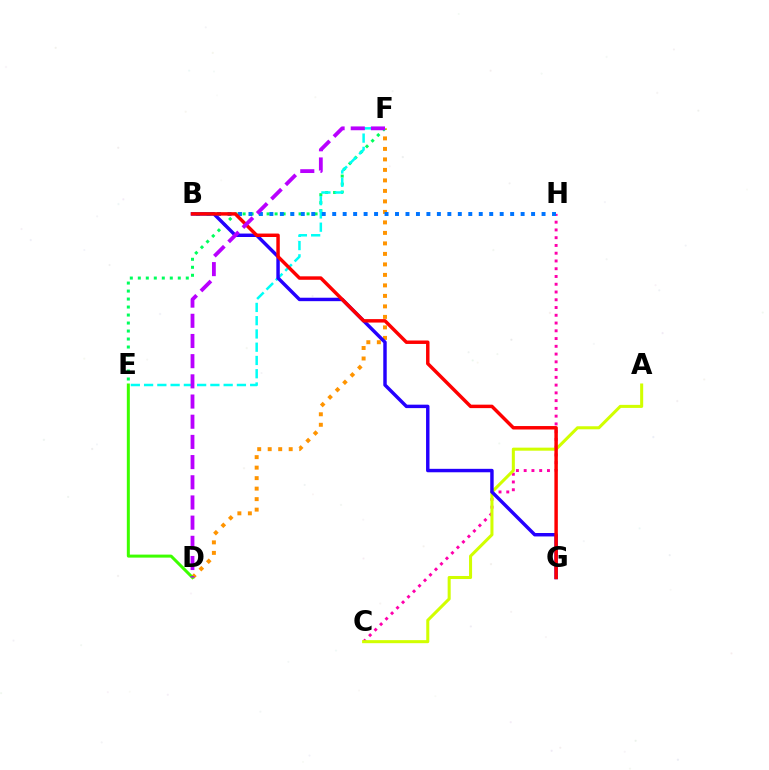{('D', 'F'): [{'color': '#ff9400', 'line_style': 'dotted', 'thickness': 2.85}, {'color': '#b900ff', 'line_style': 'dashed', 'thickness': 2.74}], ('C', 'H'): [{'color': '#ff00ac', 'line_style': 'dotted', 'thickness': 2.11}], ('A', 'C'): [{'color': '#d1ff00', 'line_style': 'solid', 'thickness': 2.19}], ('E', 'F'): [{'color': '#00ff5c', 'line_style': 'dotted', 'thickness': 2.17}, {'color': '#00fff6', 'line_style': 'dashed', 'thickness': 1.8}], ('B', 'G'): [{'color': '#2500ff', 'line_style': 'solid', 'thickness': 2.48}, {'color': '#ff0000', 'line_style': 'solid', 'thickness': 2.49}], ('D', 'E'): [{'color': '#3dff00', 'line_style': 'solid', 'thickness': 2.17}], ('B', 'H'): [{'color': '#0074ff', 'line_style': 'dotted', 'thickness': 2.84}]}